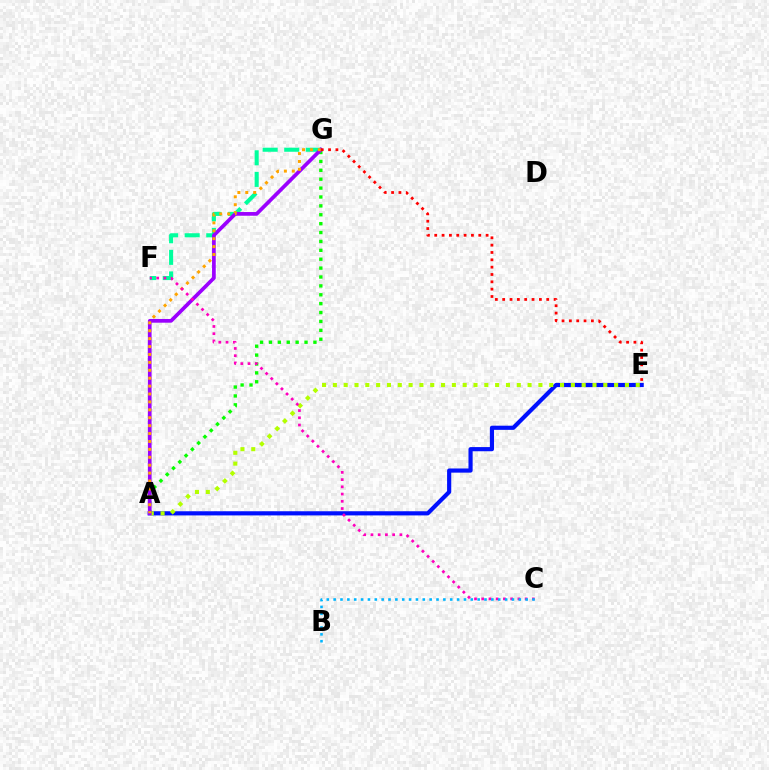{('A', 'G'): [{'color': '#08ff00', 'line_style': 'dotted', 'thickness': 2.42}, {'color': '#9b00ff', 'line_style': 'solid', 'thickness': 2.67}, {'color': '#ffa500', 'line_style': 'dotted', 'thickness': 2.15}], ('A', 'E'): [{'color': '#0010ff', 'line_style': 'solid', 'thickness': 3.0}, {'color': '#b3ff00', 'line_style': 'dotted', 'thickness': 2.94}], ('F', 'G'): [{'color': '#00ff9d', 'line_style': 'dashed', 'thickness': 2.93}], ('E', 'G'): [{'color': '#ff0000', 'line_style': 'dotted', 'thickness': 1.99}], ('C', 'F'): [{'color': '#ff00bd', 'line_style': 'dotted', 'thickness': 1.96}], ('B', 'C'): [{'color': '#00b5ff', 'line_style': 'dotted', 'thickness': 1.86}]}